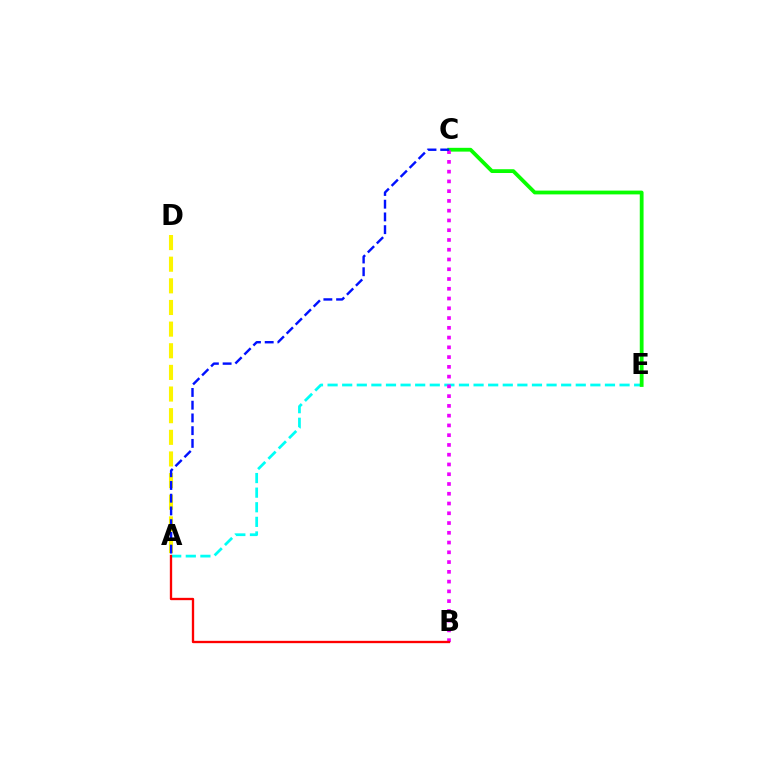{('A', 'E'): [{'color': '#00fff6', 'line_style': 'dashed', 'thickness': 1.98}], ('A', 'D'): [{'color': '#fcf500', 'line_style': 'dashed', 'thickness': 2.94}], ('C', 'E'): [{'color': '#08ff00', 'line_style': 'solid', 'thickness': 2.73}], ('B', 'C'): [{'color': '#ee00ff', 'line_style': 'dotted', 'thickness': 2.65}], ('A', 'C'): [{'color': '#0010ff', 'line_style': 'dashed', 'thickness': 1.73}], ('A', 'B'): [{'color': '#ff0000', 'line_style': 'solid', 'thickness': 1.68}]}